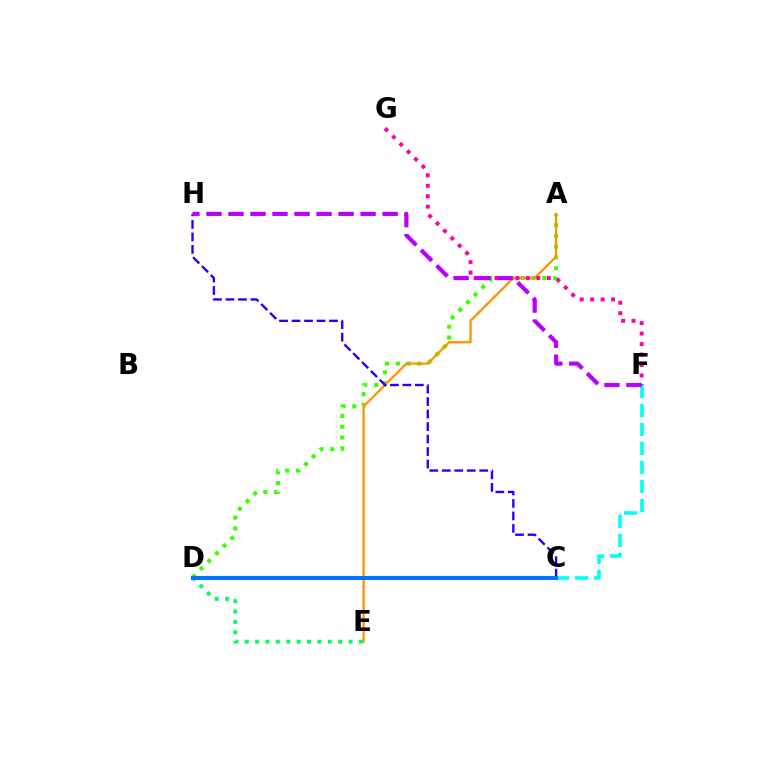{('A', 'D'): [{'color': '#3dff00', 'line_style': 'dotted', 'thickness': 2.93}], ('C', 'D'): [{'color': '#ff0000', 'line_style': 'dashed', 'thickness': 2.87}, {'color': '#d1ff00', 'line_style': 'dashed', 'thickness': 1.93}, {'color': '#0074ff', 'line_style': 'solid', 'thickness': 2.94}], ('C', 'F'): [{'color': '#00fff6', 'line_style': 'dashed', 'thickness': 2.58}], ('A', 'E'): [{'color': '#ff9400', 'line_style': 'solid', 'thickness': 1.66}], ('D', 'E'): [{'color': '#00ff5c', 'line_style': 'dotted', 'thickness': 2.82}], ('F', 'G'): [{'color': '#ff00ac', 'line_style': 'dotted', 'thickness': 2.84}], ('C', 'H'): [{'color': '#2500ff', 'line_style': 'dashed', 'thickness': 1.7}], ('F', 'H'): [{'color': '#b900ff', 'line_style': 'dashed', 'thickness': 2.99}]}